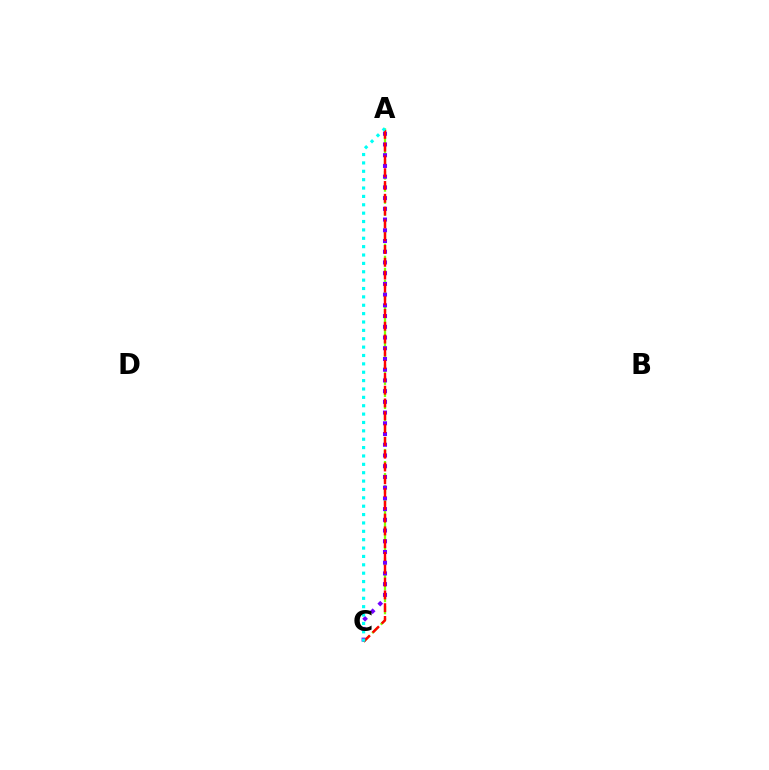{('A', 'C'): [{'color': '#84ff00', 'line_style': 'dashed', 'thickness': 1.64}, {'color': '#7200ff', 'line_style': 'dotted', 'thickness': 2.91}, {'color': '#ff0000', 'line_style': 'dashed', 'thickness': 1.74}, {'color': '#00fff6', 'line_style': 'dotted', 'thickness': 2.27}]}